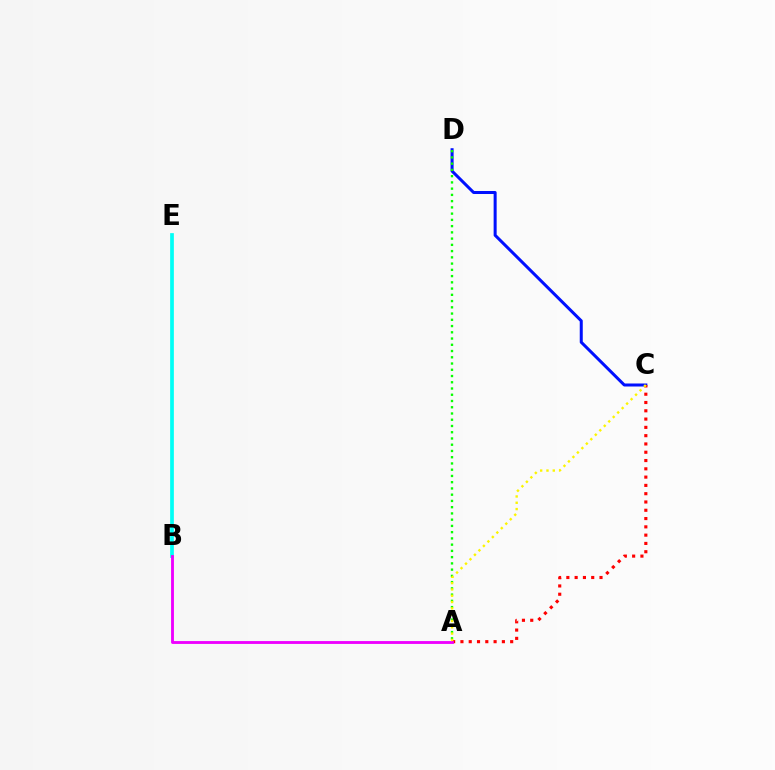{('B', 'E'): [{'color': '#00fff6', 'line_style': 'solid', 'thickness': 2.67}], ('C', 'D'): [{'color': '#0010ff', 'line_style': 'solid', 'thickness': 2.17}], ('A', 'C'): [{'color': '#ff0000', 'line_style': 'dotted', 'thickness': 2.25}, {'color': '#fcf500', 'line_style': 'dotted', 'thickness': 1.71}], ('A', 'B'): [{'color': '#ee00ff', 'line_style': 'solid', 'thickness': 2.05}], ('A', 'D'): [{'color': '#08ff00', 'line_style': 'dotted', 'thickness': 1.7}]}